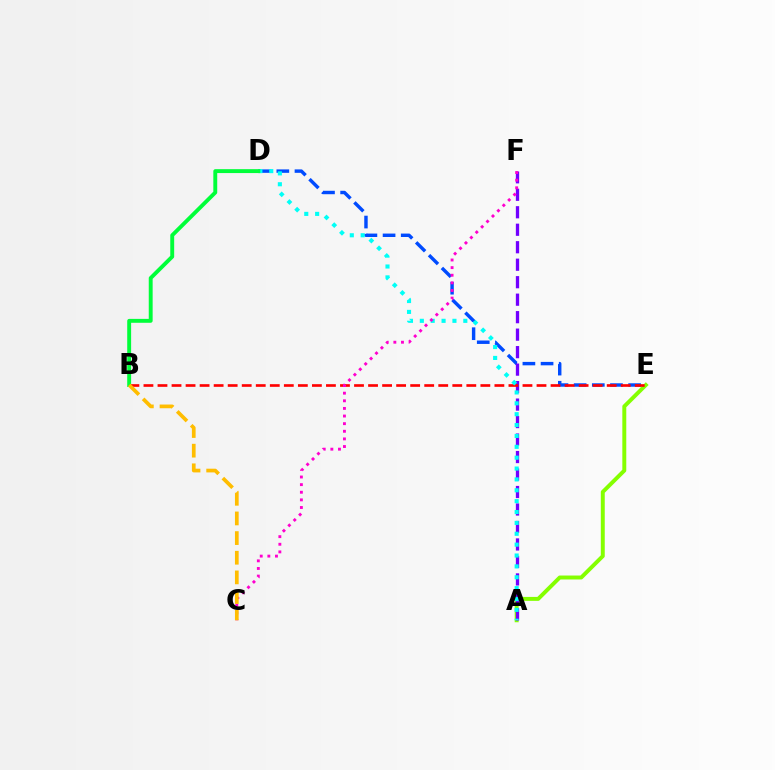{('A', 'E'): [{'color': '#84ff00', 'line_style': 'solid', 'thickness': 2.84}], ('D', 'E'): [{'color': '#004bff', 'line_style': 'dashed', 'thickness': 2.47}], ('A', 'F'): [{'color': '#7200ff', 'line_style': 'dashed', 'thickness': 2.38}], ('B', 'E'): [{'color': '#ff0000', 'line_style': 'dashed', 'thickness': 1.91}], ('A', 'D'): [{'color': '#00fff6', 'line_style': 'dotted', 'thickness': 2.95}], ('C', 'F'): [{'color': '#ff00cf', 'line_style': 'dotted', 'thickness': 2.07}], ('B', 'D'): [{'color': '#00ff39', 'line_style': 'solid', 'thickness': 2.81}], ('B', 'C'): [{'color': '#ffbd00', 'line_style': 'dashed', 'thickness': 2.67}]}